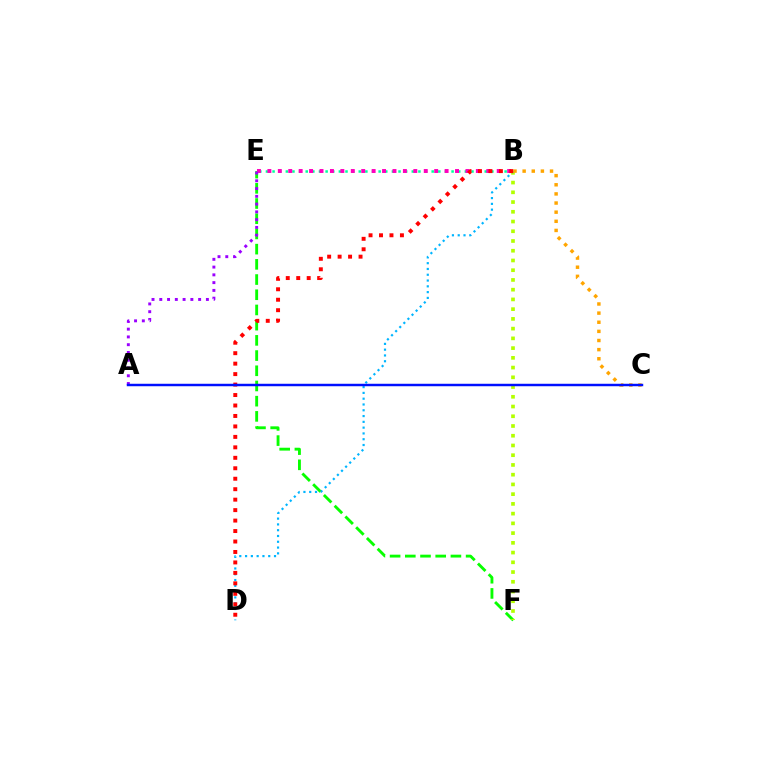{('E', 'F'): [{'color': '#08ff00', 'line_style': 'dashed', 'thickness': 2.07}], ('B', 'E'): [{'color': '#00ff9d', 'line_style': 'dotted', 'thickness': 1.8}, {'color': '#ff00bd', 'line_style': 'dotted', 'thickness': 2.83}], ('B', 'F'): [{'color': '#b3ff00', 'line_style': 'dotted', 'thickness': 2.65}], ('B', 'D'): [{'color': '#00b5ff', 'line_style': 'dotted', 'thickness': 1.57}, {'color': '#ff0000', 'line_style': 'dotted', 'thickness': 2.84}], ('B', 'C'): [{'color': '#ffa500', 'line_style': 'dotted', 'thickness': 2.48}], ('A', 'E'): [{'color': '#9b00ff', 'line_style': 'dotted', 'thickness': 2.11}], ('A', 'C'): [{'color': '#0010ff', 'line_style': 'solid', 'thickness': 1.77}]}